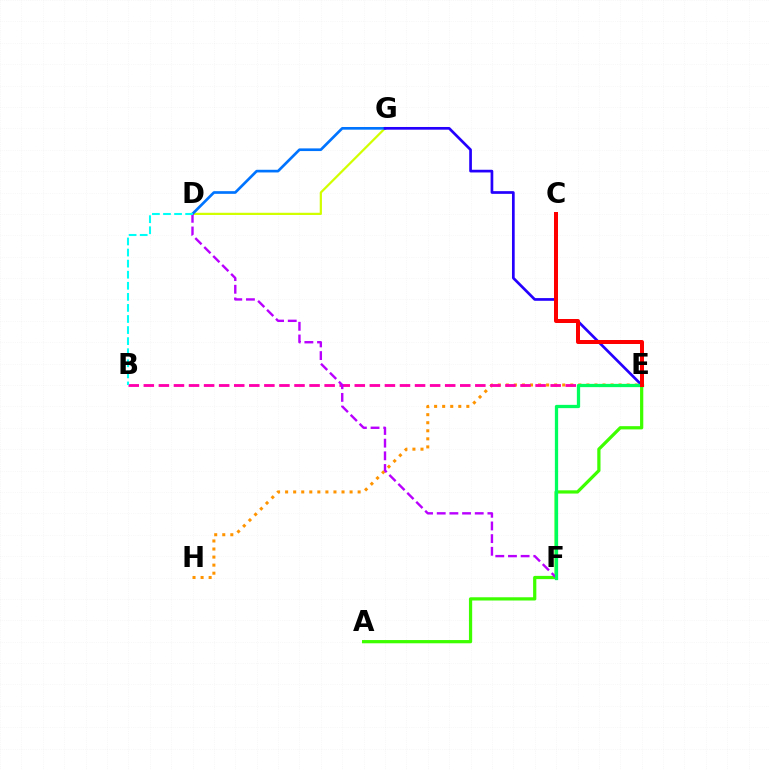{('E', 'H'): [{'color': '#ff9400', 'line_style': 'dotted', 'thickness': 2.19}], ('D', 'G'): [{'color': '#d1ff00', 'line_style': 'solid', 'thickness': 1.6}, {'color': '#0074ff', 'line_style': 'solid', 'thickness': 1.92}], ('E', 'G'): [{'color': '#2500ff', 'line_style': 'solid', 'thickness': 1.94}], ('B', 'E'): [{'color': '#ff00ac', 'line_style': 'dashed', 'thickness': 2.05}], ('A', 'E'): [{'color': '#3dff00', 'line_style': 'solid', 'thickness': 2.33}], ('D', 'F'): [{'color': '#b900ff', 'line_style': 'dashed', 'thickness': 1.72}], ('B', 'D'): [{'color': '#00fff6', 'line_style': 'dashed', 'thickness': 1.5}], ('E', 'F'): [{'color': '#00ff5c', 'line_style': 'solid', 'thickness': 2.36}], ('C', 'E'): [{'color': '#ff0000', 'line_style': 'solid', 'thickness': 2.88}]}